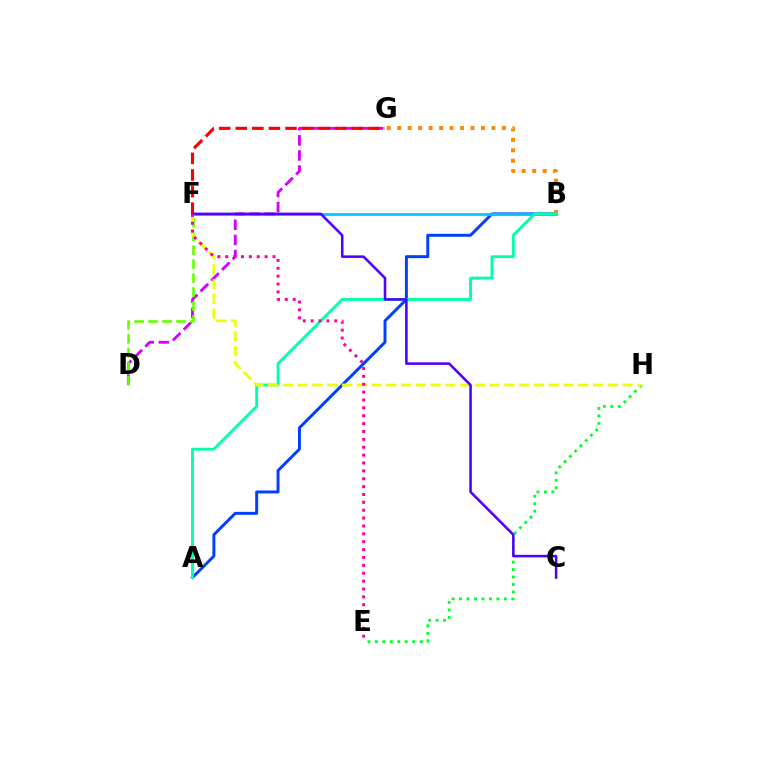{('A', 'B'): [{'color': '#003fff', 'line_style': 'solid', 'thickness': 2.13}, {'color': '#00ffaf', 'line_style': 'solid', 'thickness': 2.07}], ('E', 'H'): [{'color': '#00ff27', 'line_style': 'dotted', 'thickness': 2.03}], ('B', 'G'): [{'color': '#ff8800', 'line_style': 'dotted', 'thickness': 2.85}], ('B', 'F'): [{'color': '#00c7ff', 'line_style': 'solid', 'thickness': 1.98}], ('D', 'G'): [{'color': '#d600ff', 'line_style': 'dashed', 'thickness': 2.05}], ('D', 'F'): [{'color': '#66ff00', 'line_style': 'dashed', 'thickness': 1.9}], ('F', 'G'): [{'color': '#ff0000', 'line_style': 'dashed', 'thickness': 2.25}], ('F', 'H'): [{'color': '#eeff00', 'line_style': 'dashed', 'thickness': 2.01}], ('C', 'F'): [{'color': '#4f00ff', 'line_style': 'solid', 'thickness': 1.85}], ('E', 'F'): [{'color': '#ff00a0', 'line_style': 'dotted', 'thickness': 2.14}]}